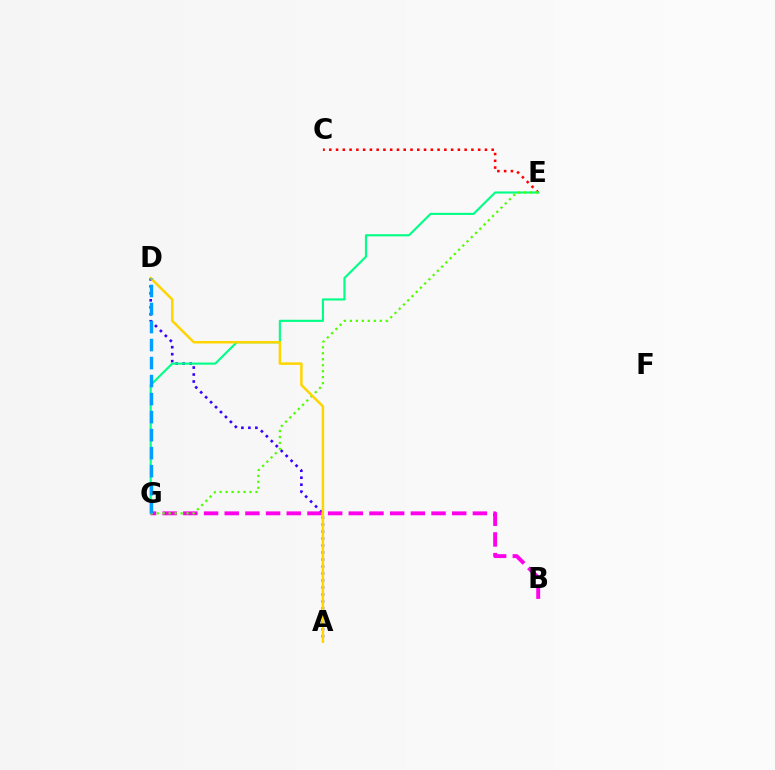{('C', 'E'): [{'color': '#ff0000', 'line_style': 'dotted', 'thickness': 1.84}], ('A', 'D'): [{'color': '#3700ff', 'line_style': 'dotted', 'thickness': 1.9}, {'color': '#ffd500', 'line_style': 'solid', 'thickness': 1.8}], ('E', 'G'): [{'color': '#00ff86', 'line_style': 'solid', 'thickness': 1.53}, {'color': '#4fff00', 'line_style': 'dotted', 'thickness': 1.62}], ('B', 'G'): [{'color': '#ff00ed', 'line_style': 'dashed', 'thickness': 2.81}], ('D', 'G'): [{'color': '#009eff', 'line_style': 'dashed', 'thickness': 2.45}]}